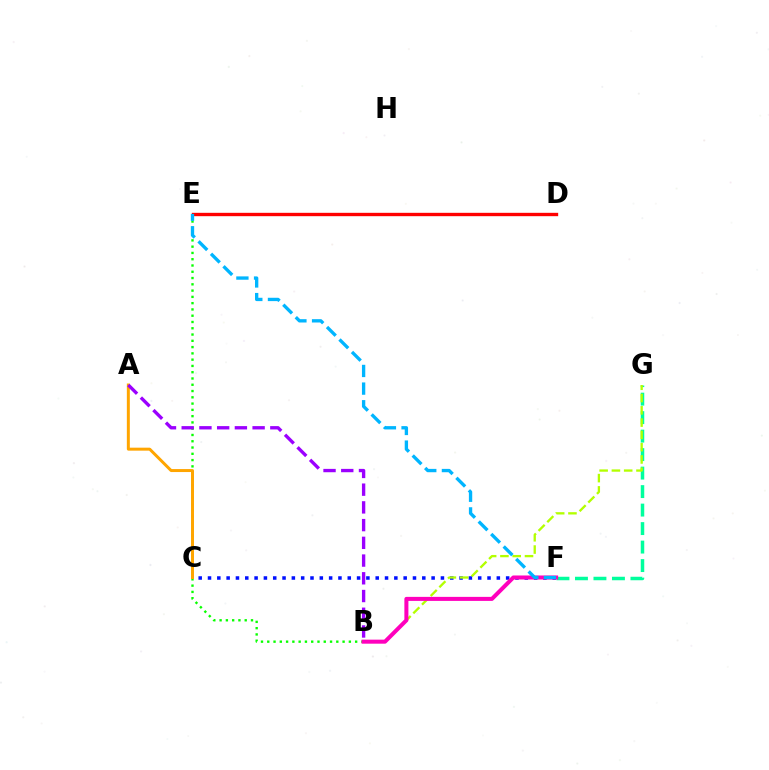{('C', 'F'): [{'color': '#0010ff', 'line_style': 'dotted', 'thickness': 2.53}], ('B', 'E'): [{'color': '#08ff00', 'line_style': 'dotted', 'thickness': 1.71}], ('F', 'G'): [{'color': '#00ff9d', 'line_style': 'dashed', 'thickness': 2.51}], ('D', 'E'): [{'color': '#ff0000', 'line_style': 'solid', 'thickness': 2.42}], ('B', 'G'): [{'color': '#b3ff00', 'line_style': 'dashed', 'thickness': 1.67}], ('B', 'F'): [{'color': '#ff00bd', 'line_style': 'solid', 'thickness': 2.9}], ('A', 'C'): [{'color': '#ffa500', 'line_style': 'solid', 'thickness': 2.15}], ('E', 'F'): [{'color': '#00b5ff', 'line_style': 'dashed', 'thickness': 2.4}], ('A', 'B'): [{'color': '#9b00ff', 'line_style': 'dashed', 'thickness': 2.41}]}